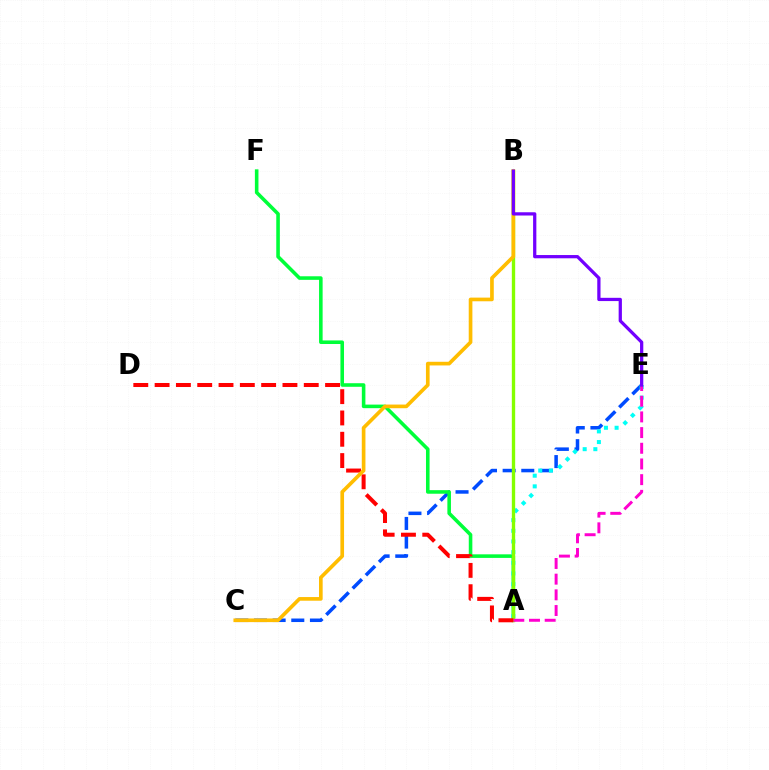{('C', 'E'): [{'color': '#004bff', 'line_style': 'dashed', 'thickness': 2.53}], ('A', 'F'): [{'color': '#00ff39', 'line_style': 'solid', 'thickness': 2.57}], ('A', 'E'): [{'color': '#00fff6', 'line_style': 'dotted', 'thickness': 2.9}, {'color': '#ff00cf', 'line_style': 'dashed', 'thickness': 2.13}], ('A', 'B'): [{'color': '#84ff00', 'line_style': 'solid', 'thickness': 2.41}], ('A', 'D'): [{'color': '#ff0000', 'line_style': 'dashed', 'thickness': 2.89}], ('B', 'C'): [{'color': '#ffbd00', 'line_style': 'solid', 'thickness': 2.64}], ('B', 'E'): [{'color': '#7200ff', 'line_style': 'solid', 'thickness': 2.34}]}